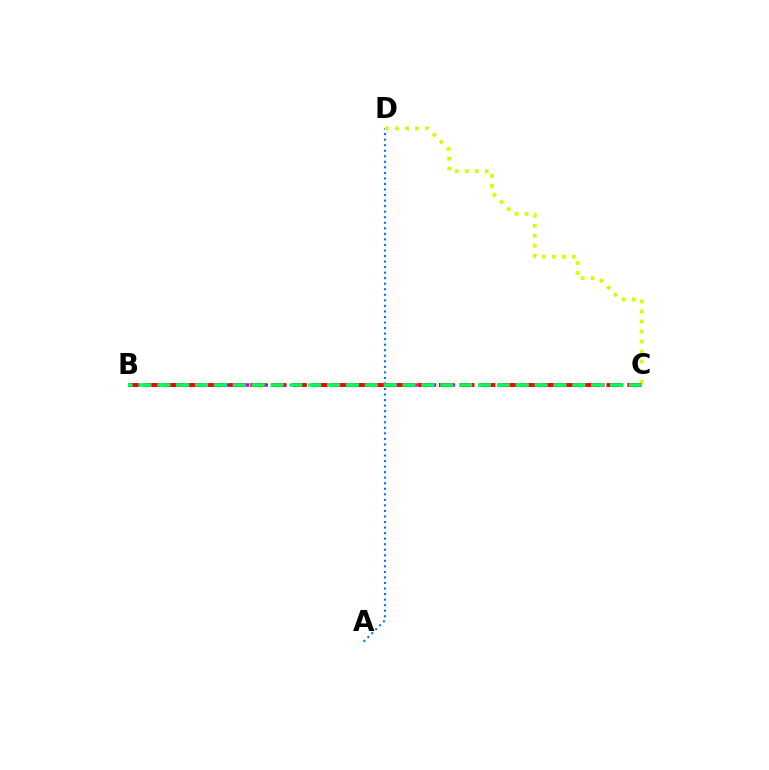{('A', 'D'): [{'color': '#0074ff', 'line_style': 'dotted', 'thickness': 1.51}], ('C', 'D'): [{'color': '#d1ff00', 'line_style': 'dotted', 'thickness': 2.72}], ('B', 'C'): [{'color': '#b900ff', 'line_style': 'dashed', 'thickness': 2.54}, {'color': '#ff0000', 'line_style': 'dashed', 'thickness': 2.85}, {'color': '#00ff5c', 'line_style': 'dashed', 'thickness': 2.56}]}